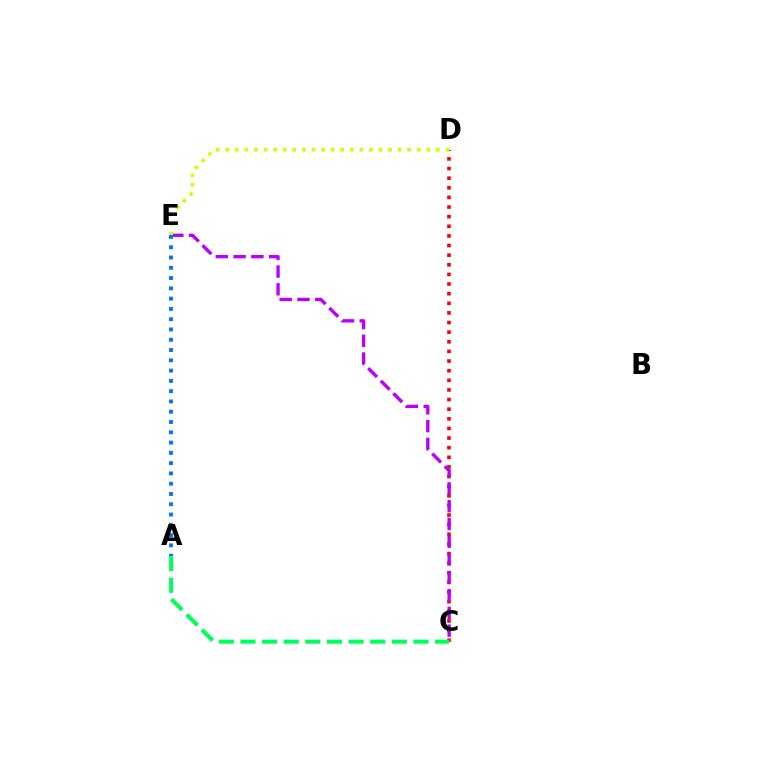{('C', 'D'): [{'color': '#ff0000', 'line_style': 'dotted', 'thickness': 2.62}], ('C', 'E'): [{'color': '#b900ff', 'line_style': 'dashed', 'thickness': 2.42}], ('A', 'C'): [{'color': '#00ff5c', 'line_style': 'dashed', 'thickness': 2.94}], ('D', 'E'): [{'color': '#d1ff00', 'line_style': 'dotted', 'thickness': 2.6}], ('A', 'E'): [{'color': '#0074ff', 'line_style': 'dotted', 'thickness': 2.79}]}